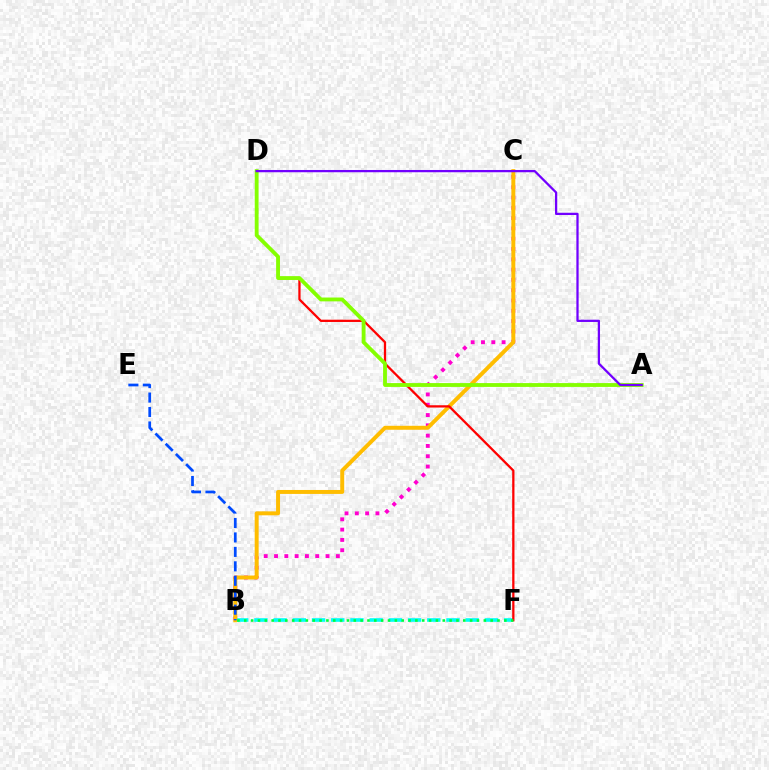{('B', 'C'): [{'color': '#ff00cf', 'line_style': 'dotted', 'thickness': 2.8}, {'color': '#ffbd00', 'line_style': 'solid', 'thickness': 2.85}], ('B', 'F'): [{'color': '#00fff6', 'line_style': 'dashed', 'thickness': 2.61}, {'color': '#00ff39', 'line_style': 'dotted', 'thickness': 1.86}], ('D', 'F'): [{'color': '#ff0000', 'line_style': 'solid', 'thickness': 1.64}], ('B', 'E'): [{'color': '#004bff', 'line_style': 'dashed', 'thickness': 1.96}], ('A', 'D'): [{'color': '#84ff00', 'line_style': 'solid', 'thickness': 2.76}, {'color': '#7200ff', 'line_style': 'solid', 'thickness': 1.63}]}